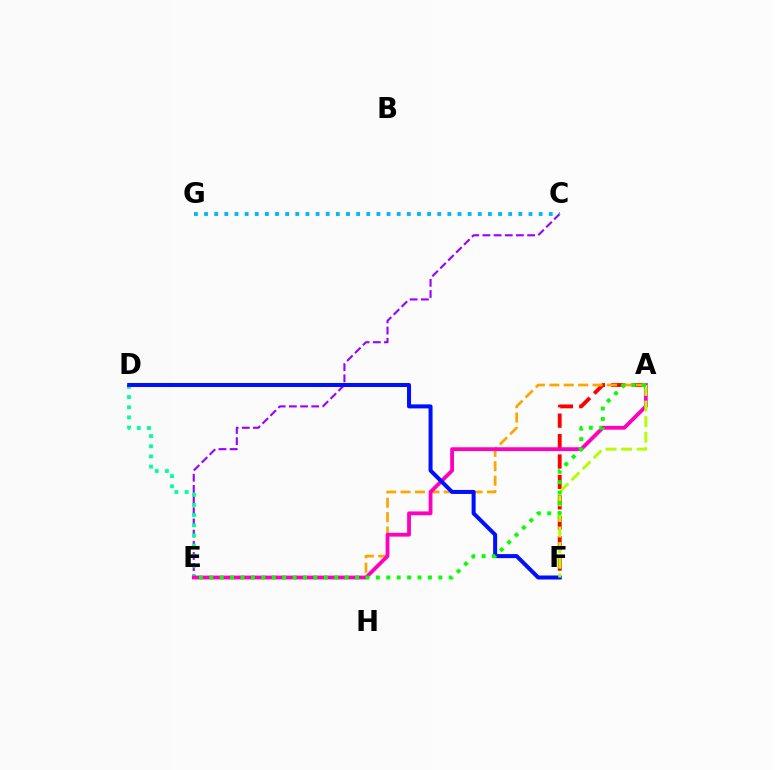{('C', 'E'): [{'color': '#9b00ff', 'line_style': 'dashed', 'thickness': 1.52}], ('A', 'F'): [{'color': '#ff0000', 'line_style': 'dashed', 'thickness': 2.77}, {'color': '#b3ff00', 'line_style': 'dashed', 'thickness': 2.12}], ('D', 'E'): [{'color': '#00ff9d', 'line_style': 'dotted', 'thickness': 2.76}], ('A', 'E'): [{'color': '#ffa500', 'line_style': 'dashed', 'thickness': 1.96}, {'color': '#ff00bd', 'line_style': 'solid', 'thickness': 2.74}, {'color': '#08ff00', 'line_style': 'dotted', 'thickness': 2.83}], ('D', 'F'): [{'color': '#0010ff', 'line_style': 'solid', 'thickness': 2.89}], ('C', 'G'): [{'color': '#00b5ff', 'line_style': 'dotted', 'thickness': 2.75}]}